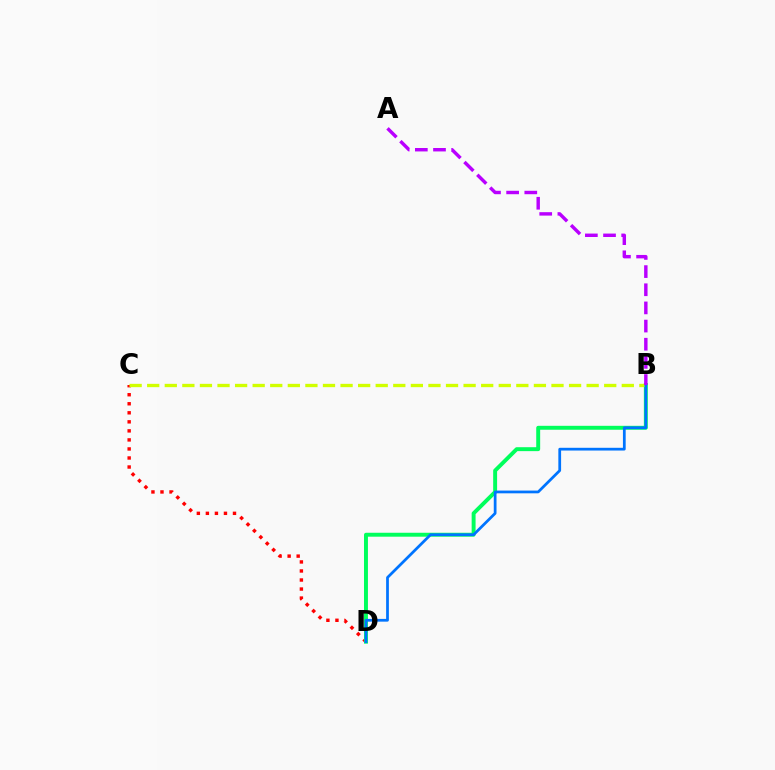{('C', 'D'): [{'color': '#ff0000', 'line_style': 'dotted', 'thickness': 2.46}], ('B', 'D'): [{'color': '#00ff5c', 'line_style': 'solid', 'thickness': 2.83}, {'color': '#0074ff', 'line_style': 'solid', 'thickness': 1.98}], ('B', 'C'): [{'color': '#d1ff00', 'line_style': 'dashed', 'thickness': 2.39}], ('A', 'B'): [{'color': '#b900ff', 'line_style': 'dashed', 'thickness': 2.47}]}